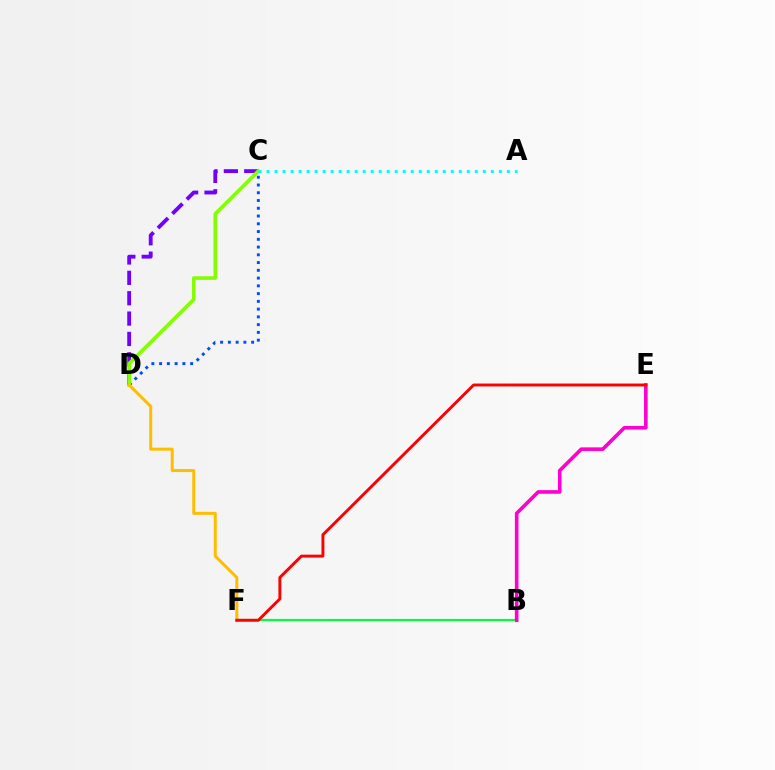{('C', 'D'): [{'color': '#004bff', 'line_style': 'dotted', 'thickness': 2.11}, {'color': '#7200ff', 'line_style': 'dashed', 'thickness': 2.77}, {'color': '#84ff00', 'line_style': 'solid', 'thickness': 2.6}], ('B', 'F'): [{'color': '#00ff39', 'line_style': 'solid', 'thickness': 1.54}], ('B', 'E'): [{'color': '#ff00cf', 'line_style': 'solid', 'thickness': 2.59}], ('D', 'F'): [{'color': '#ffbd00', 'line_style': 'solid', 'thickness': 2.16}], ('A', 'C'): [{'color': '#00fff6', 'line_style': 'dotted', 'thickness': 2.18}], ('E', 'F'): [{'color': '#ff0000', 'line_style': 'solid', 'thickness': 2.11}]}